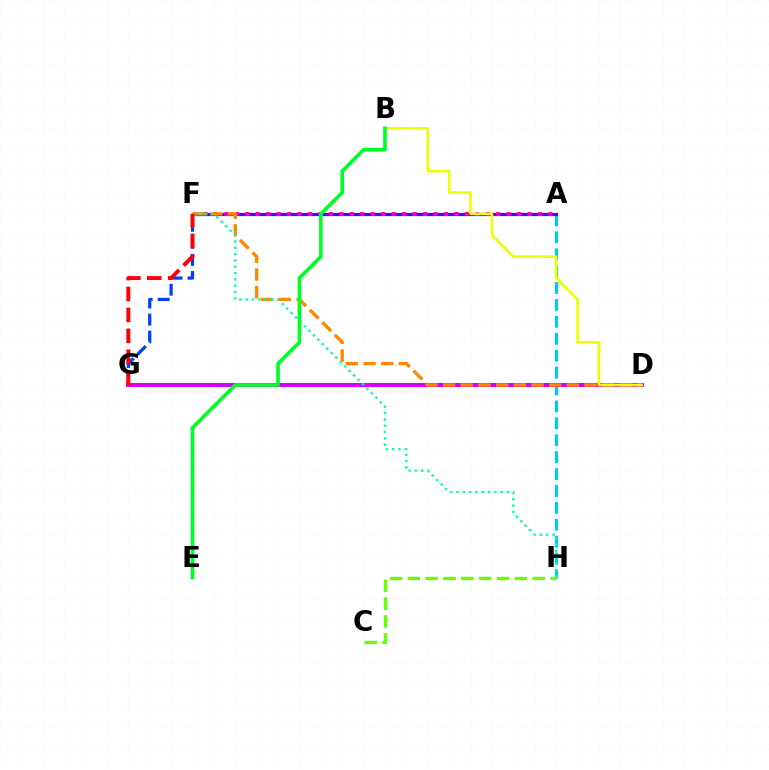{('F', 'G'): [{'color': '#003fff', 'line_style': 'dashed', 'thickness': 2.32}, {'color': '#ff0000', 'line_style': 'dashed', 'thickness': 2.84}], ('A', 'H'): [{'color': '#00c7ff', 'line_style': 'dashed', 'thickness': 2.3}], ('A', 'F'): [{'color': '#4f00ff', 'line_style': 'solid', 'thickness': 2.31}, {'color': '#ff00a0', 'line_style': 'dotted', 'thickness': 2.84}], ('C', 'H'): [{'color': '#66ff00', 'line_style': 'dashed', 'thickness': 2.42}], ('D', 'G'): [{'color': '#d600ff', 'line_style': 'solid', 'thickness': 2.9}], ('D', 'F'): [{'color': '#ff8800', 'line_style': 'dashed', 'thickness': 2.4}], ('F', 'H'): [{'color': '#00ffaf', 'line_style': 'dotted', 'thickness': 1.71}], ('B', 'D'): [{'color': '#eeff00', 'line_style': 'solid', 'thickness': 1.89}], ('B', 'E'): [{'color': '#00ff27', 'line_style': 'solid', 'thickness': 2.62}]}